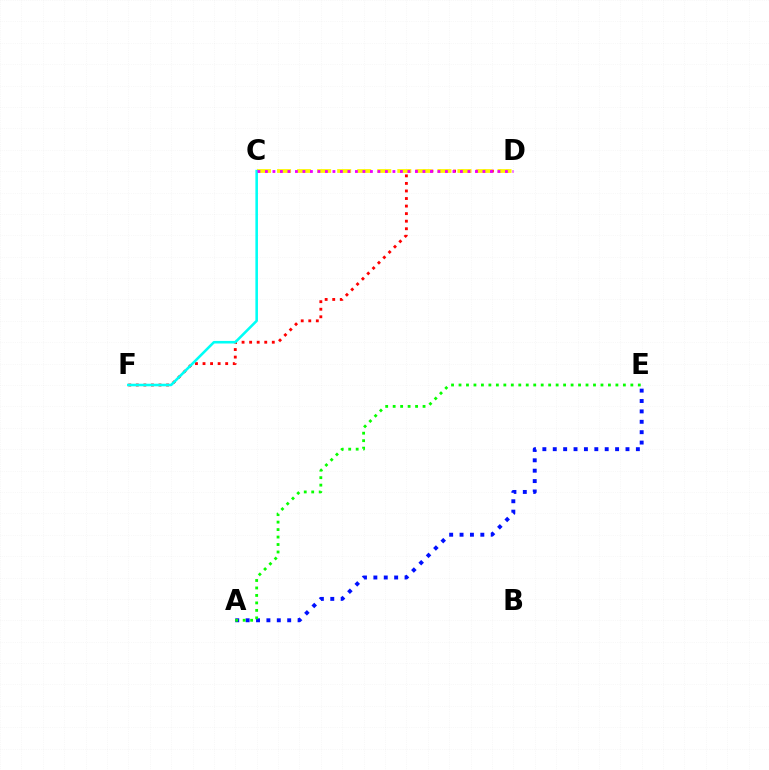{('A', 'E'): [{'color': '#0010ff', 'line_style': 'dotted', 'thickness': 2.82}, {'color': '#08ff00', 'line_style': 'dotted', 'thickness': 2.03}], ('D', 'F'): [{'color': '#ff0000', 'line_style': 'dotted', 'thickness': 2.05}], ('C', 'D'): [{'color': '#fcf500', 'line_style': 'dashed', 'thickness': 2.72}, {'color': '#ee00ff', 'line_style': 'dotted', 'thickness': 2.04}], ('C', 'F'): [{'color': '#00fff6', 'line_style': 'solid', 'thickness': 1.85}]}